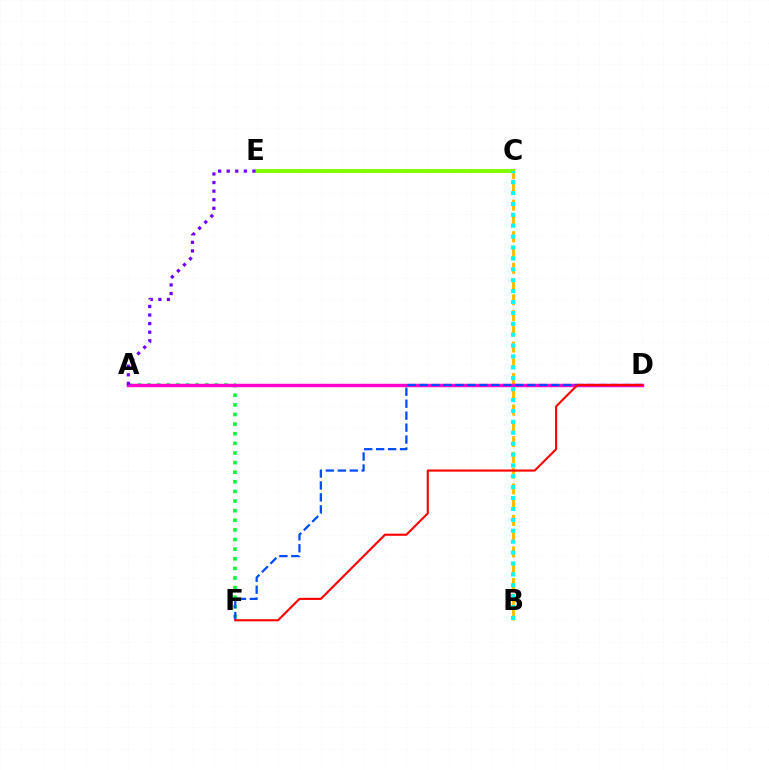{('B', 'C'): [{'color': '#ffbd00', 'line_style': 'dashed', 'thickness': 2.14}, {'color': '#00fff6', 'line_style': 'dotted', 'thickness': 2.96}], ('A', 'F'): [{'color': '#00ff39', 'line_style': 'dotted', 'thickness': 2.61}], ('A', 'D'): [{'color': '#ff00cf', 'line_style': 'solid', 'thickness': 2.48}], ('C', 'E'): [{'color': '#84ff00', 'line_style': 'solid', 'thickness': 2.88}], ('A', 'E'): [{'color': '#7200ff', 'line_style': 'dotted', 'thickness': 2.33}], ('D', 'F'): [{'color': '#004bff', 'line_style': 'dashed', 'thickness': 1.62}, {'color': '#ff0000', 'line_style': 'solid', 'thickness': 1.53}]}